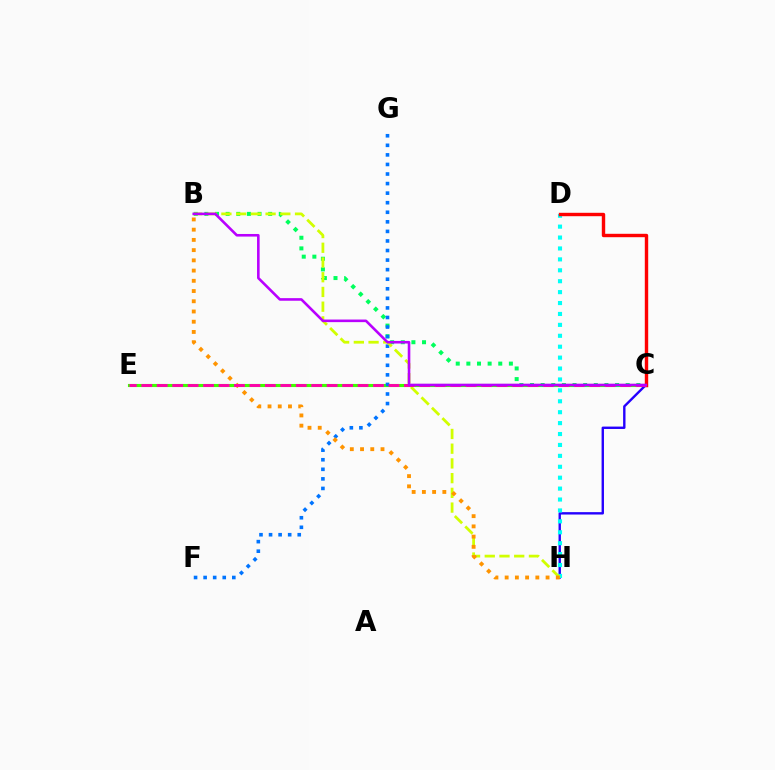{('C', 'E'): [{'color': '#3dff00', 'line_style': 'solid', 'thickness': 2.24}, {'color': '#ff00ac', 'line_style': 'dashed', 'thickness': 2.1}], ('B', 'C'): [{'color': '#00ff5c', 'line_style': 'dotted', 'thickness': 2.89}, {'color': '#b900ff', 'line_style': 'solid', 'thickness': 1.87}], ('F', 'G'): [{'color': '#0074ff', 'line_style': 'dotted', 'thickness': 2.6}], ('C', 'H'): [{'color': '#2500ff', 'line_style': 'solid', 'thickness': 1.72}], ('D', 'H'): [{'color': '#00fff6', 'line_style': 'dotted', 'thickness': 2.97}], ('B', 'H'): [{'color': '#d1ff00', 'line_style': 'dashed', 'thickness': 2.0}, {'color': '#ff9400', 'line_style': 'dotted', 'thickness': 2.78}], ('C', 'D'): [{'color': '#ff0000', 'line_style': 'solid', 'thickness': 2.45}]}